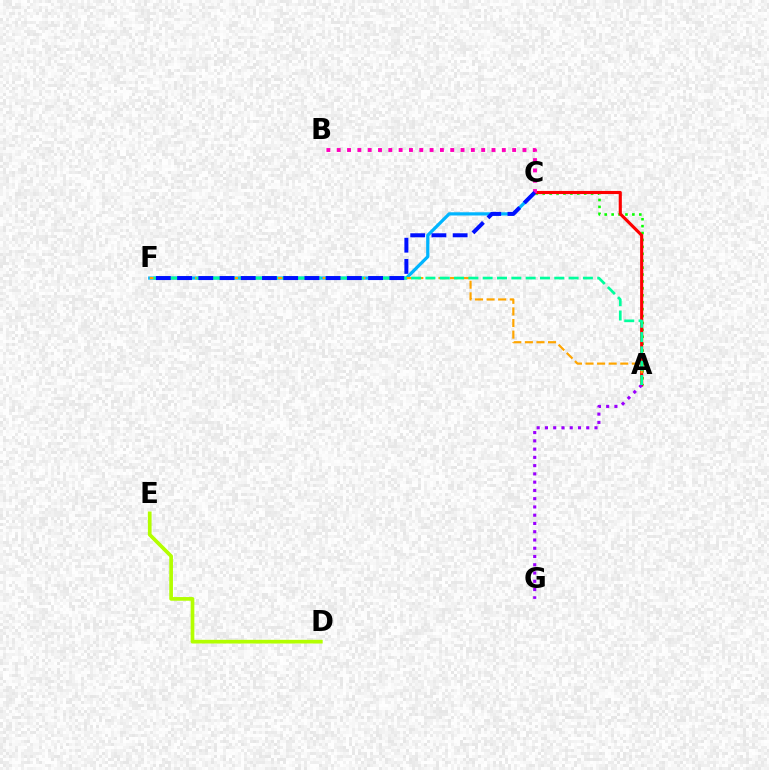{('A', 'C'): [{'color': '#08ff00', 'line_style': 'dotted', 'thickness': 1.88}, {'color': '#ff0000', 'line_style': 'solid', 'thickness': 2.25}], ('C', 'F'): [{'color': '#00b5ff', 'line_style': 'solid', 'thickness': 2.32}, {'color': '#0010ff', 'line_style': 'dashed', 'thickness': 2.88}], ('B', 'C'): [{'color': '#ff00bd', 'line_style': 'dotted', 'thickness': 2.8}], ('D', 'E'): [{'color': '#b3ff00', 'line_style': 'solid', 'thickness': 2.66}], ('A', 'G'): [{'color': '#9b00ff', 'line_style': 'dotted', 'thickness': 2.24}], ('A', 'F'): [{'color': '#ffa500', 'line_style': 'dashed', 'thickness': 1.57}, {'color': '#00ff9d', 'line_style': 'dashed', 'thickness': 1.94}]}